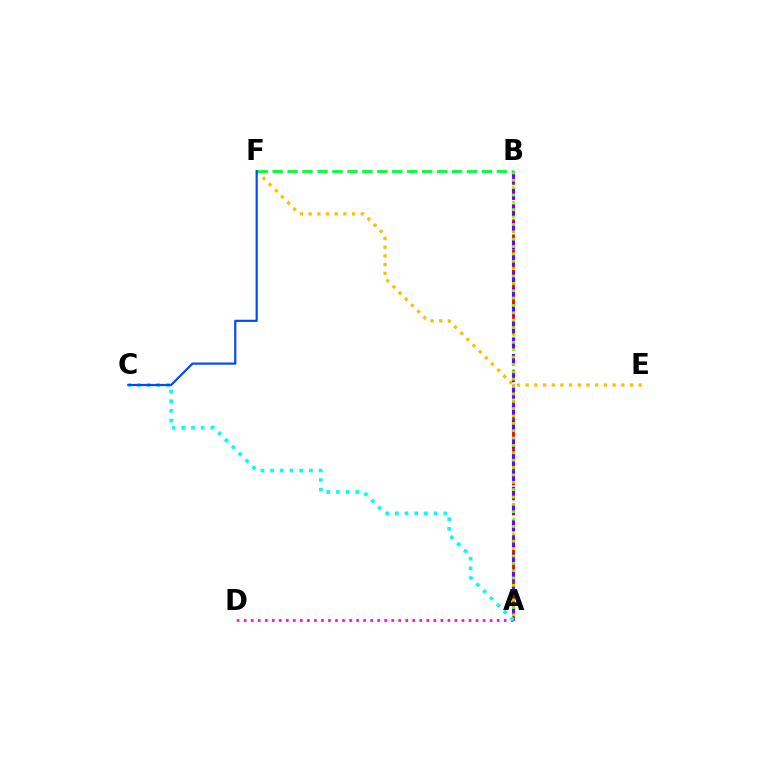{('A', 'B'): [{'color': '#ff0000', 'line_style': 'dashed', 'thickness': 2.04}, {'color': '#7200ff', 'line_style': 'dashed', 'thickness': 2.25}, {'color': '#84ff00', 'line_style': 'dotted', 'thickness': 2.0}], ('E', 'F'): [{'color': '#ffbd00', 'line_style': 'dotted', 'thickness': 2.36}], ('A', 'D'): [{'color': '#ff00cf', 'line_style': 'dotted', 'thickness': 1.91}], ('A', 'C'): [{'color': '#00fff6', 'line_style': 'dotted', 'thickness': 2.63}], ('B', 'F'): [{'color': '#00ff39', 'line_style': 'dashed', 'thickness': 2.03}], ('C', 'F'): [{'color': '#004bff', 'line_style': 'solid', 'thickness': 1.58}]}